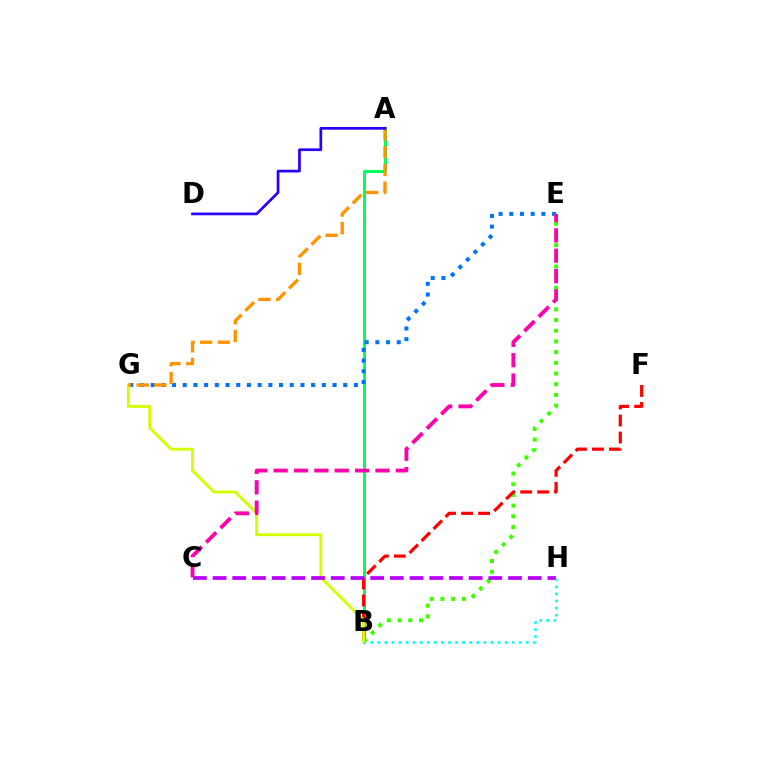{('A', 'B'): [{'color': '#00ff5c', 'line_style': 'solid', 'thickness': 2.14}], ('E', 'G'): [{'color': '#0074ff', 'line_style': 'dotted', 'thickness': 2.91}], ('B', 'E'): [{'color': '#3dff00', 'line_style': 'dotted', 'thickness': 2.91}], ('B', 'F'): [{'color': '#ff0000', 'line_style': 'dashed', 'thickness': 2.31}], ('B', 'G'): [{'color': '#d1ff00', 'line_style': 'solid', 'thickness': 2.08}], ('C', 'E'): [{'color': '#ff00ac', 'line_style': 'dashed', 'thickness': 2.77}], ('A', 'G'): [{'color': '#ff9400', 'line_style': 'dashed', 'thickness': 2.41}], ('A', 'D'): [{'color': '#2500ff', 'line_style': 'solid', 'thickness': 1.95}], ('C', 'H'): [{'color': '#b900ff', 'line_style': 'dashed', 'thickness': 2.68}], ('B', 'H'): [{'color': '#00fff6', 'line_style': 'dotted', 'thickness': 1.92}]}